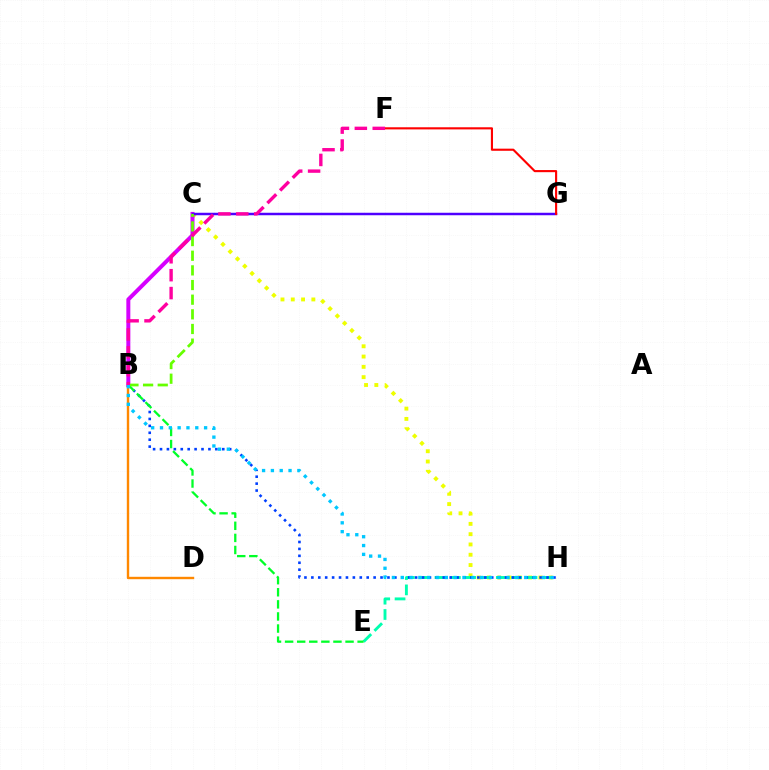{('C', 'H'): [{'color': '#eeff00', 'line_style': 'dotted', 'thickness': 2.8}], ('E', 'H'): [{'color': '#00ffaf', 'line_style': 'dashed', 'thickness': 2.08}], ('B', 'D'): [{'color': '#ff8800', 'line_style': 'solid', 'thickness': 1.73}], ('B', 'C'): [{'color': '#d600ff', 'line_style': 'solid', 'thickness': 2.87}, {'color': '#66ff00', 'line_style': 'dashed', 'thickness': 1.99}], ('B', 'H'): [{'color': '#003fff', 'line_style': 'dotted', 'thickness': 1.88}, {'color': '#00c7ff', 'line_style': 'dotted', 'thickness': 2.4}], ('C', 'G'): [{'color': '#4f00ff', 'line_style': 'solid', 'thickness': 1.79}], ('F', 'G'): [{'color': '#ff0000', 'line_style': 'solid', 'thickness': 1.53}], ('B', 'E'): [{'color': '#00ff27', 'line_style': 'dashed', 'thickness': 1.64}], ('B', 'F'): [{'color': '#ff00a0', 'line_style': 'dashed', 'thickness': 2.43}]}